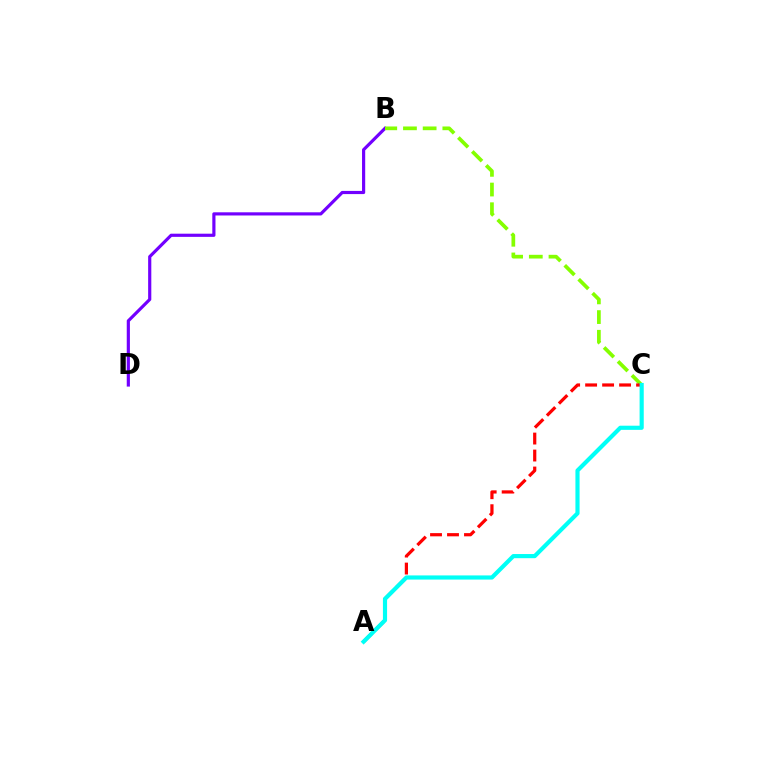{('B', 'D'): [{'color': '#7200ff', 'line_style': 'solid', 'thickness': 2.28}], ('B', 'C'): [{'color': '#84ff00', 'line_style': 'dashed', 'thickness': 2.67}], ('A', 'C'): [{'color': '#ff0000', 'line_style': 'dashed', 'thickness': 2.31}, {'color': '#00fff6', 'line_style': 'solid', 'thickness': 2.99}]}